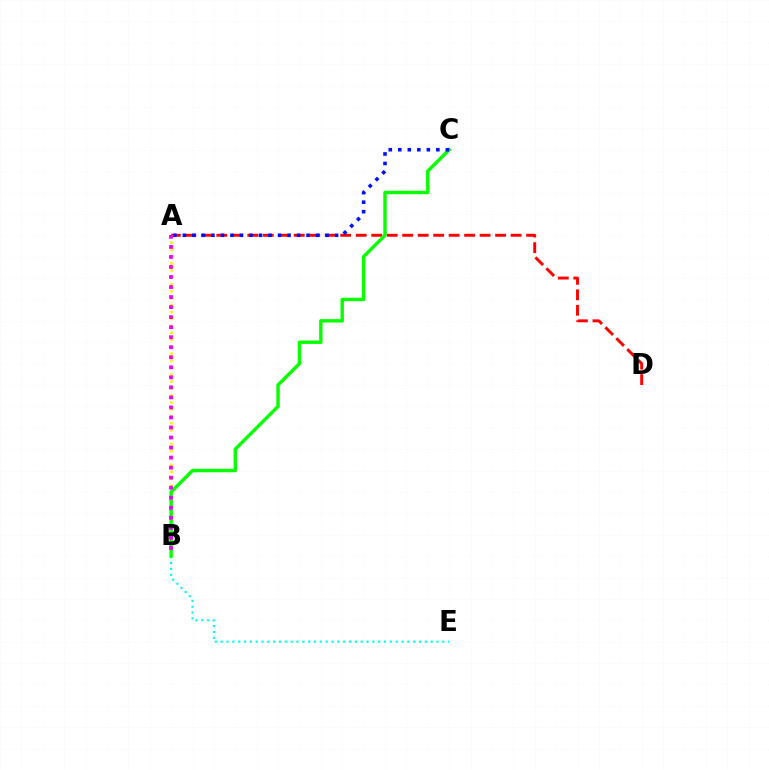{('B', 'E'): [{'color': '#00fff6', 'line_style': 'dotted', 'thickness': 1.58}], ('A', 'B'): [{'color': '#fcf500', 'line_style': 'dotted', 'thickness': 1.89}, {'color': '#ee00ff', 'line_style': 'dotted', 'thickness': 2.73}], ('A', 'D'): [{'color': '#ff0000', 'line_style': 'dashed', 'thickness': 2.1}], ('B', 'C'): [{'color': '#08ff00', 'line_style': 'solid', 'thickness': 2.46}], ('A', 'C'): [{'color': '#0010ff', 'line_style': 'dotted', 'thickness': 2.59}]}